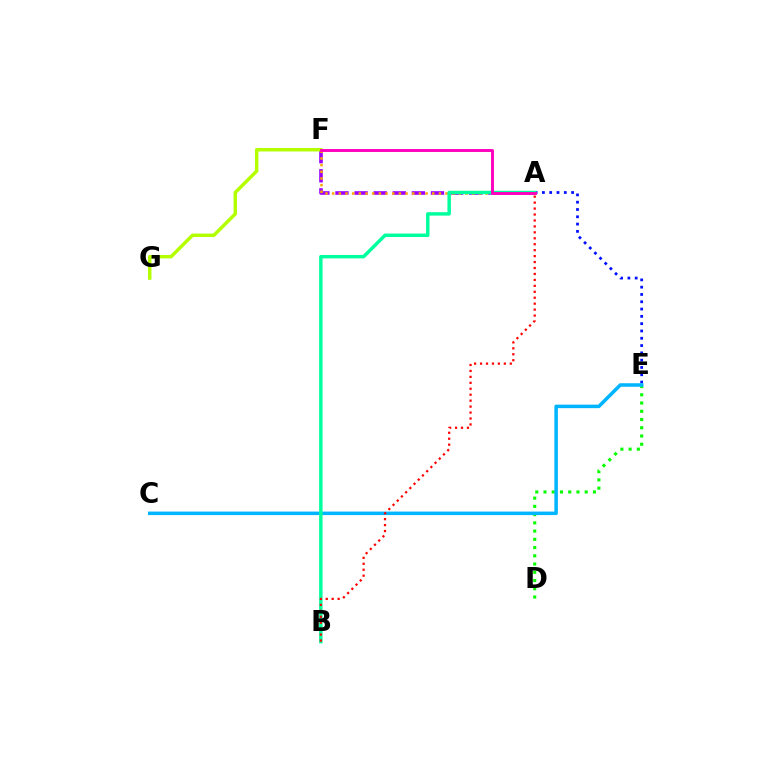{('A', 'F'): [{'color': '#9b00ff', 'line_style': 'dashed', 'thickness': 2.59}, {'color': '#ffa500', 'line_style': 'dotted', 'thickness': 1.81}, {'color': '#ff00bd', 'line_style': 'solid', 'thickness': 2.09}], ('D', 'E'): [{'color': '#08ff00', 'line_style': 'dotted', 'thickness': 2.24}], ('A', 'E'): [{'color': '#0010ff', 'line_style': 'dotted', 'thickness': 1.98}], ('C', 'E'): [{'color': '#00b5ff', 'line_style': 'solid', 'thickness': 2.53}], ('F', 'G'): [{'color': '#b3ff00', 'line_style': 'solid', 'thickness': 2.49}], ('A', 'B'): [{'color': '#00ff9d', 'line_style': 'solid', 'thickness': 2.48}, {'color': '#ff0000', 'line_style': 'dotted', 'thickness': 1.62}]}